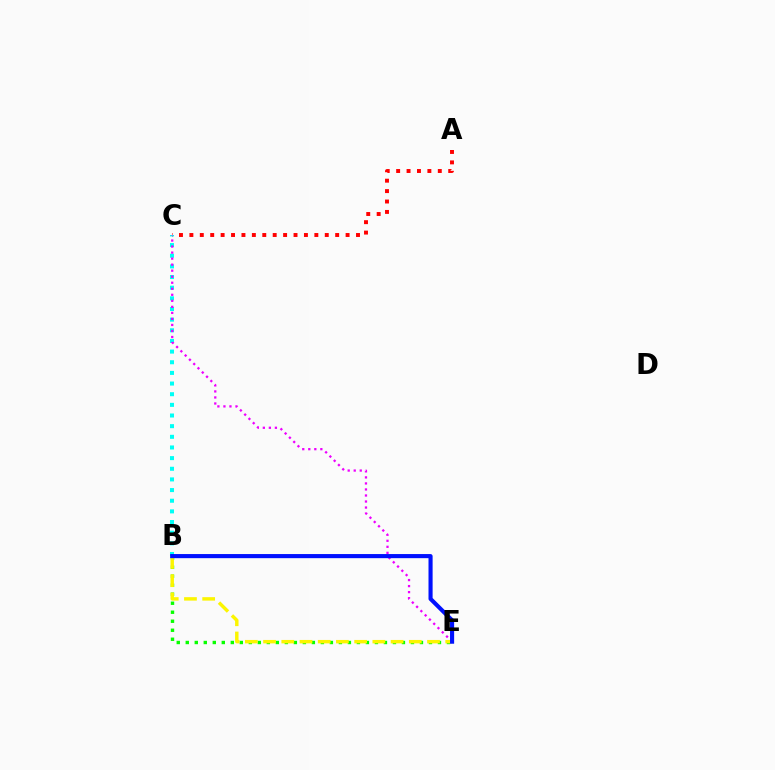{('B', 'E'): [{'color': '#08ff00', 'line_style': 'dotted', 'thickness': 2.45}, {'color': '#fcf500', 'line_style': 'dashed', 'thickness': 2.47}, {'color': '#0010ff', 'line_style': 'solid', 'thickness': 2.96}], ('A', 'C'): [{'color': '#ff0000', 'line_style': 'dotted', 'thickness': 2.83}], ('B', 'C'): [{'color': '#00fff6', 'line_style': 'dotted', 'thickness': 2.89}], ('C', 'E'): [{'color': '#ee00ff', 'line_style': 'dotted', 'thickness': 1.64}]}